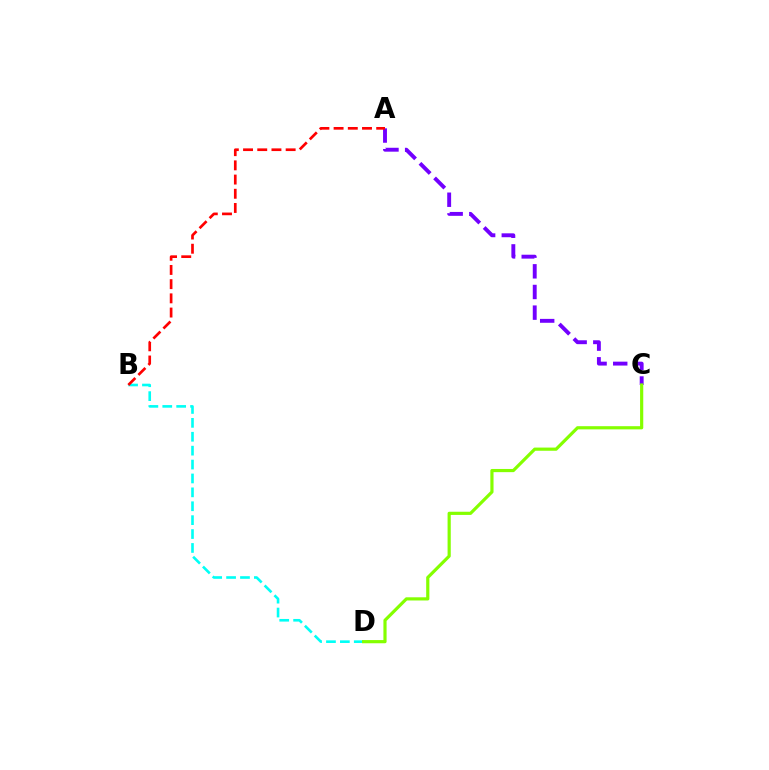{('A', 'C'): [{'color': '#7200ff', 'line_style': 'dashed', 'thickness': 2.81}], ('B', 'D'): [{'color': '#00fff6', 'line_style': 'dashed', 'thickness': 1.89}], ('A', 'B'): [{'color': '#ff0000', 'line_style': 'dashed', 'thickness': 1.93}], ('C', 'D'): [{'color': '#84ff00', 'line_style': 'solid', 'thickness': 2.29}]}